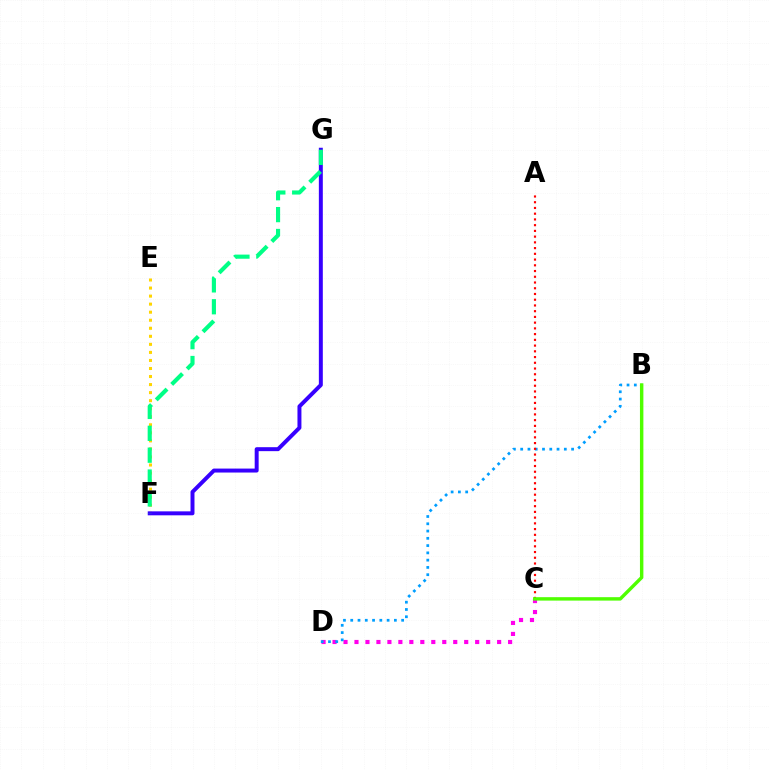{('E', 'F'): [{'color': '#ffd500', 'line_style': 'dotted', 'thickness': 2.19}], ('C', 'D'): [{'color': '#ff00ed', 'line_style': 'dotted', 'thickness': 2.98}], ('F', 'G'): [{'color': '#3700ff', 'line_style': 'solid', 'thickness': 2.85}, {'color': '#00ff86', 'line_style': 'dashed', 'thickness': 2.97}], ('B', 'D'): [{'color': '#009eff', 'line_style': 'dotted', 'thickness': 1.98}], ('A', 'C'): [{'color': '#ff0000', 'line_style': 'dotted', 'thickness': 1.56}], ('B', 'C'): [{'color': '#4fff00', 'line_style': 'solid', 'thickness': 2.47}]}